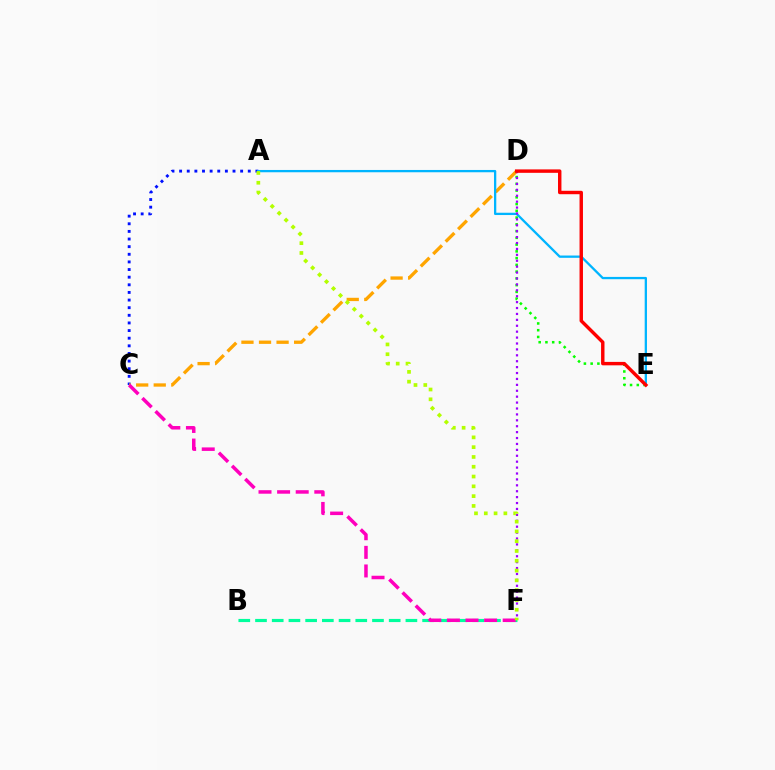{('A', 'C'): [{'color': '#0010ff', 'line_style': 'dotted', 'thickness': 2.07}], ('D', 'E'): [{'color': '#08ff00', 'line_style': 'dotted', 'thickness': 1.84}, {'color': '#ff0000', 'line_style': 'solid', 'thickness': 2.47}], ('C', 'D'): [{'color': '#ffa500', 'line_style': 'dashed', 'thickness': 2.39}], ('A', 'E'): [{'color': '#00b5ff', 'line_style': 'solid', 'thickness': 1.65}], ('B', 'F'): [{'color': '#00ff9d', 'line_style': 'dashed', 'thickness': 2.27}], ('C', 'F'): [{'color': '#ff00bd', 'line_style': 'dashed', 'thickness': 2.53}], ('D', 'F'): [{'color': '#9b00ff', 'line_style': 'dotted', 'thickness': 1.61}], ('A', 'F'): [{'color': '#b3ff00', 'line_style': 'dotted', 'thickness': 2.66}]}